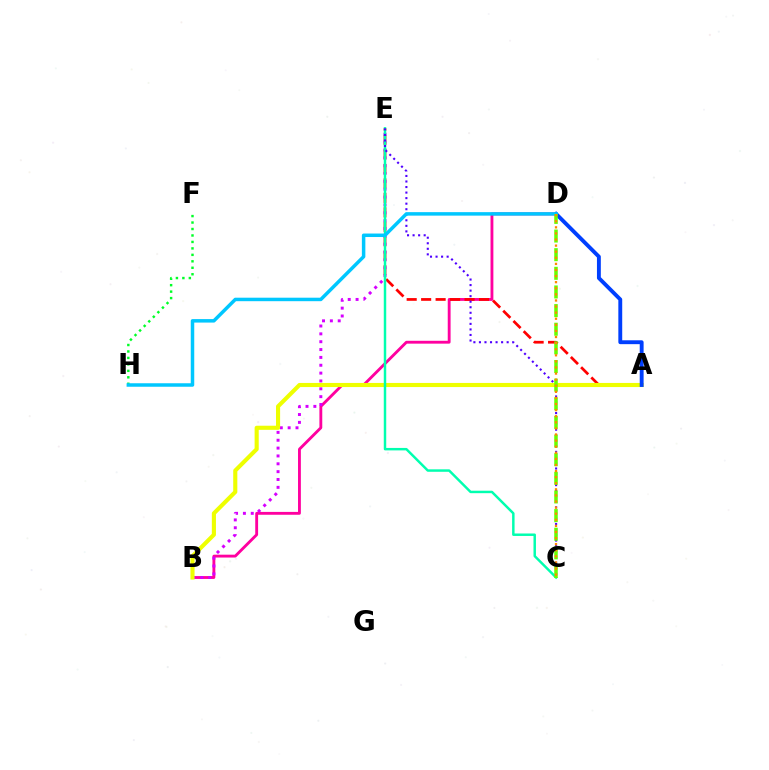{('B', 'D'): [{'color': '#ff00a0', 'line_style': 'solid', 'thickness': 2.05}], ('A', 'E'): [{'color': '#ff0000', 'line_style': 'dashed', 'thickness': 1.97}], ('B', 'E'): [{'color': '#d600ff', 'line_style': 'dotted', 'thickness': 2.13}], ('A', 'B'): [{'color': '#eeff00', 'line_style': 'solid', 'thickness': 2.96}], ('F', 'H'): [{'color': '#00ff27', 'line_style': 'dotted', 'thickness': 1.76}], ('C', 'E'): [{'color': '#00ffaf', 'line_style': 'solid', 'thickness': 1.77}, {'color': '#4f00ff', 'line_style': 'dotted', 'thickness': 1.51}], ('A', 'D'): [{'color': '#003fff', 'line_style': 'solid', 'thickness': 2.79}], ('D', 'H'): [{'color': '#00c7ff', 'line_style': 'solid', 'thickness': 2.51}], ('C', 'D'): [{'color': '#66ff00', 'line_style': 'dashed', 'thickness': 2.53}, {'color': '#ff8800', 'line_style': 'dotted', 'thickness': 1.66}]}